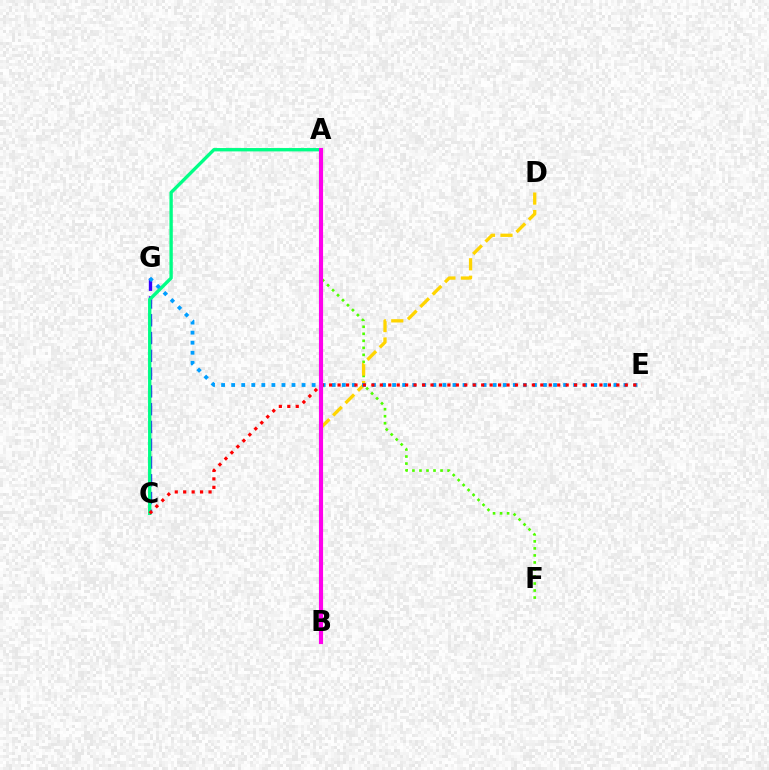{('A', 'F'): [{'color': '#4fff00', 'line_style': 'dotted', 'thickness': 1.91}], ('C', 'G'): [{'color': '#3700ff', 'line_style': 'dashed', 'thickness': 2.42}], ('A', 'C'): [{'color': '#00ff86', 'line_style': 'solid', 'thickness': 2.42}], ('B', 'D'): [{'color': '#ffd500', 'line_style': 'dashed', 'thickness': 2.37}], ('E', 'G'): [{'color': '#009eff', 'line_style': 'dotted', 'thickness': 2.73}], ('C', 'E'): [{'color': '#ff0000', 'line_style': 'dotted', 'thickness': 2.3}], ('A', 'B'): [{'color': '#ff00ed', 'line_style': 'solid', 'thickness': 2.98}]}